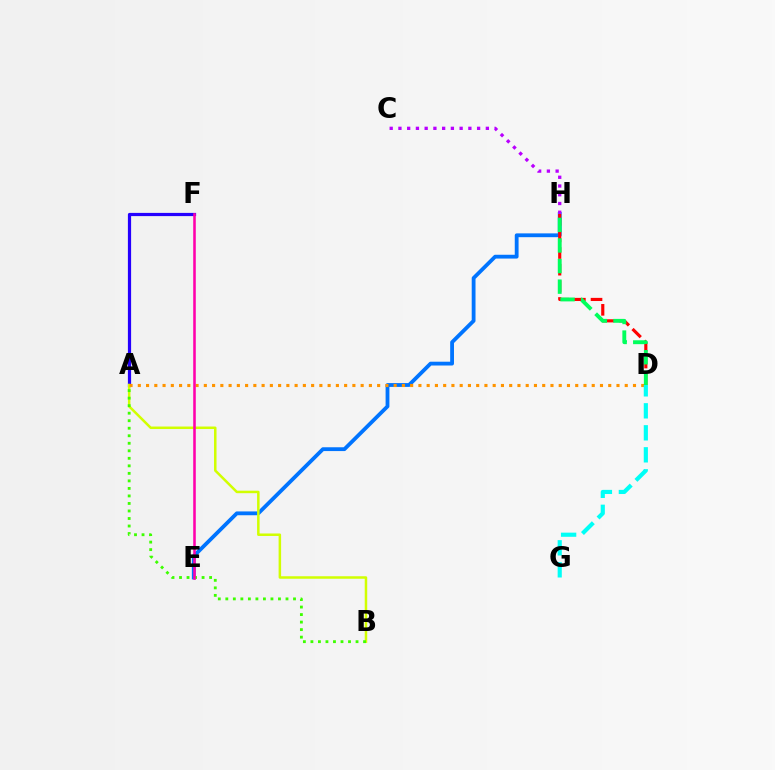{('E', 'H'): [{'color': '#0074ff', 'line_style': 'solid', 'thickness': 2.74}], ('A', 'F'): [{'color': '#2500ff', 'line_style': 'solid', 'thickness': 2.31}], ('D', 'H'): [{'color': '#ff0000', 'line_style': 'dashed', 'thickness': 2.26}, {'color': '#00ff5c', 'line_style': 'dashed', 'thickness': 2.8}], ('C', 'H'): [{'color': '#b900ff', 'line_style': 'dotted', 'thickness': 2.38}], ('A', 'B'): [{'color': '#d1ff00', 'line_style': 'solid', 'thickness': 1.8}, {'color': '#3dff00', 'line_style': 'dotted', 'thickness': 2.04}], ('A', 'D'): [{'color': '#ff9400', 'line_style': 'dotted', 'thickness': 2.24}], ('E', 'F'): [{'color': '#ff00ac', 'line_style': 'solid', 'thickness': 1.85}], ('D', 'G'): [{'color': '#00fff6', 'line_style': 'dashed', 'thickness': 2.99}]}